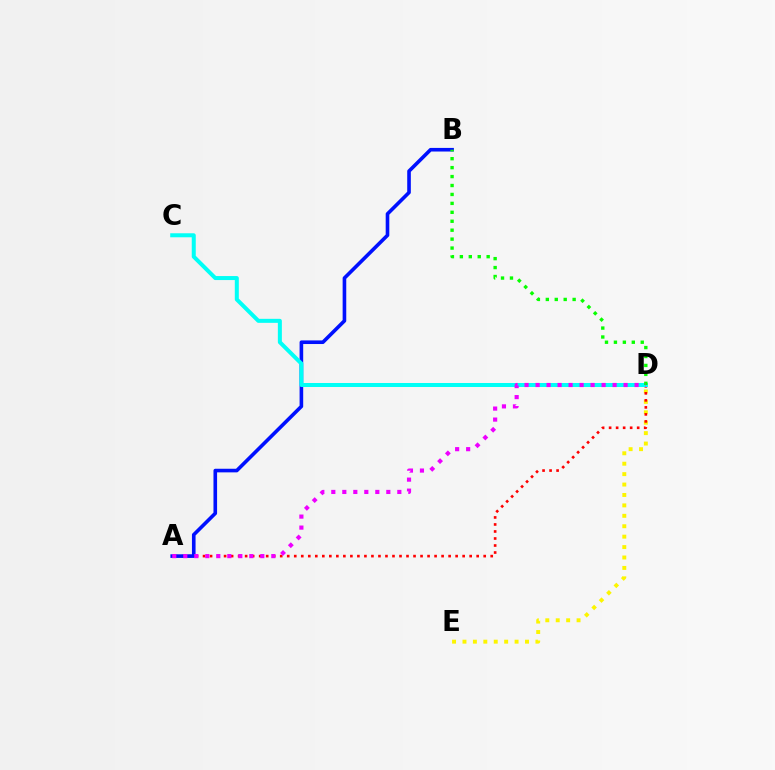{('D', 'E'): [{'color': '#fcf500', 'line_style': 'dotted', 'thickness': 2.83}], ('A', 'D'): [{'color': '#ff0000', 'line_style': 'dotted', 'thickness': 1.91}, {'color': '#ee00ff', 'line_style': 'dotted', 'thickness': 2.99}], ('A', 'B'): [{'color': '#0010ff', 'line_style': 'solid', 'thickness': 2.6}], ('C', 'D'): [{'color': '#00fff6', 'line_style': 'solid', 'thickness': 2.89}], ('B', 'D'): [{'color': '#08ff00', 'line_style': 'dotted', 'thickness': 2.43}]}